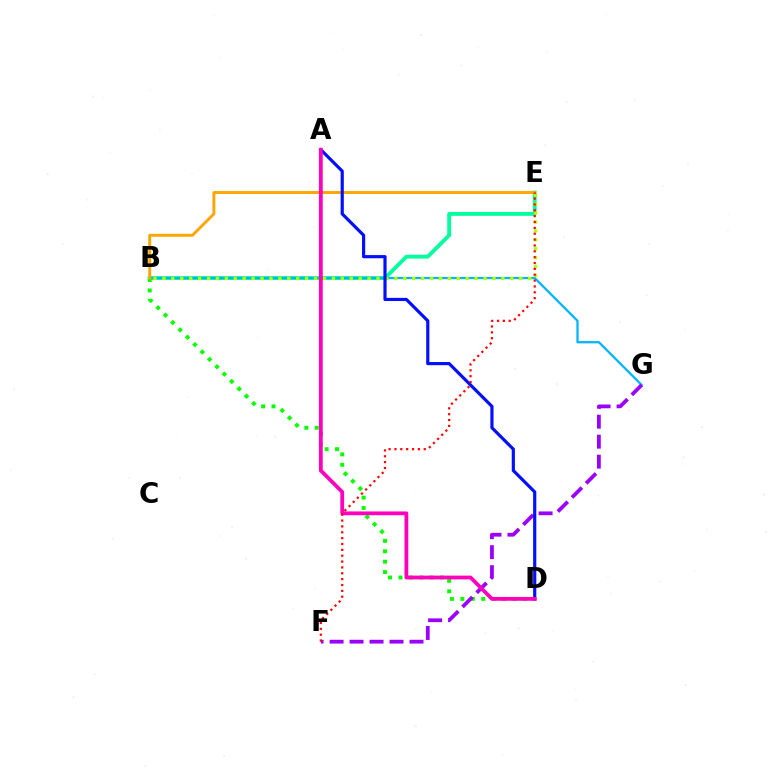{('B', 'E'): [{'color': '#00ff9d', 'line_style': 'solid', 'thickness': 2.77}, {'color': '#b3ff00', 'line_style': 'dotted', 'thickness': 2.42}, {'color': '#ffa500', 'line_style': 'solid', 'thickness': 2.1}], ('B', 'G'): [{'color': '#00b5ff', 'line_style': 'solid', 'thickness': 1.63}], ('B', 'D'): [{'color': '#08ff00', 'line_style': 'dotted', 'thickness': 2.83}], ('F', 'G'): [{'color': '#9b00ff', 'line_style': 'dashed', 'thickness': 2.71}], ('A', 'D'): [{'color': '#0010ff', 'line_style': 'solid', 'thickness': 2.28}, {'color': '#ff00bd', 'line_style': 'solid', 'thickness': 2.73}], ('E', 'F'): [{'color': '#ff0000', 'line_style': 'dotted', 'thickness': 1.59}]}